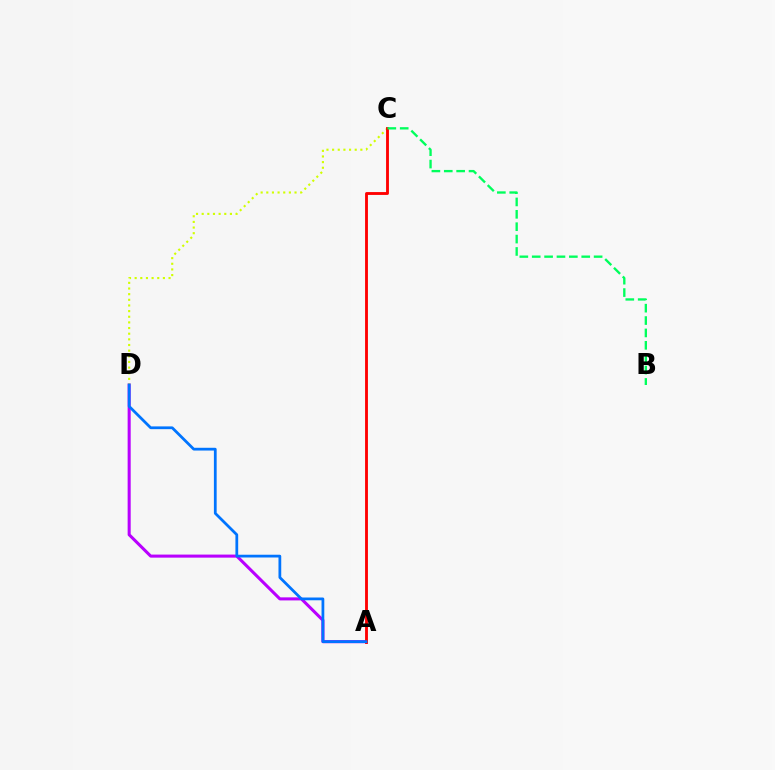{('A', 'D'): [{'color': '#b900ff', 'line_style': 'solid', 'thickness': 2.2}, {'color': '#0074ff', 'line_style': 'solid', 'thickness': 1.99}], ('C', 'D'): [{'color': '#d1ff00', 'line_style': 'dotted', 'thickness': 1.53}], ('A', 'C'): [{'color': '#ff0000', 'line_style': 'solid', 'thickness': 2.06}], ('B', 'C'): [{'color': '#00ff5c', 'line_style': 'dashed', 'thickness': 1.68}]}